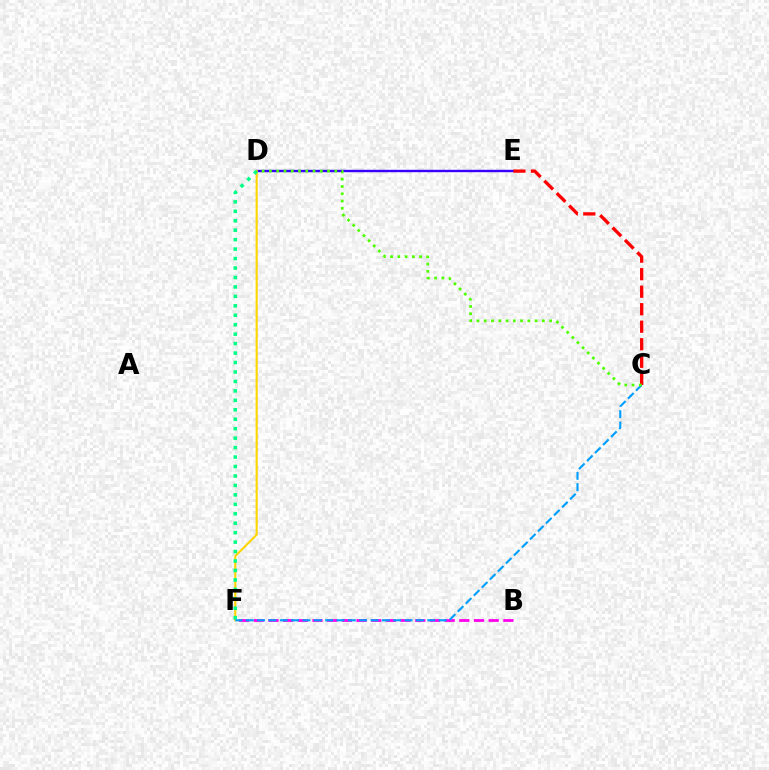{('D', 'E'): [{'color': '#3700ff', 'line_style': 'solid', 'thickness': 1.73}], ('C', 'E'): [{'color': '#ff0000', 'line_style': 'dashed', 'thickness': 2.38}], ('D', 'F'): [{'color': '#ffd500', 'line_style': 'solid', 'thickness': 1.53}, {'color': '#00ff86', 'line_style': 'dotted', 'thickness': 2.57}], ('B', 'F'): [{'color': '#ff00ed', 'line_style': 'dashed', 'thickness': 1.99}], ('C', 'F'): [{'color': '#009eff', 'line_style': 'dashed', 'thickness': 1.54}], ('C', 'D'): [{'color': '#4fff00', 'line_style': 'dotted', 'thickness': 1.97}]}